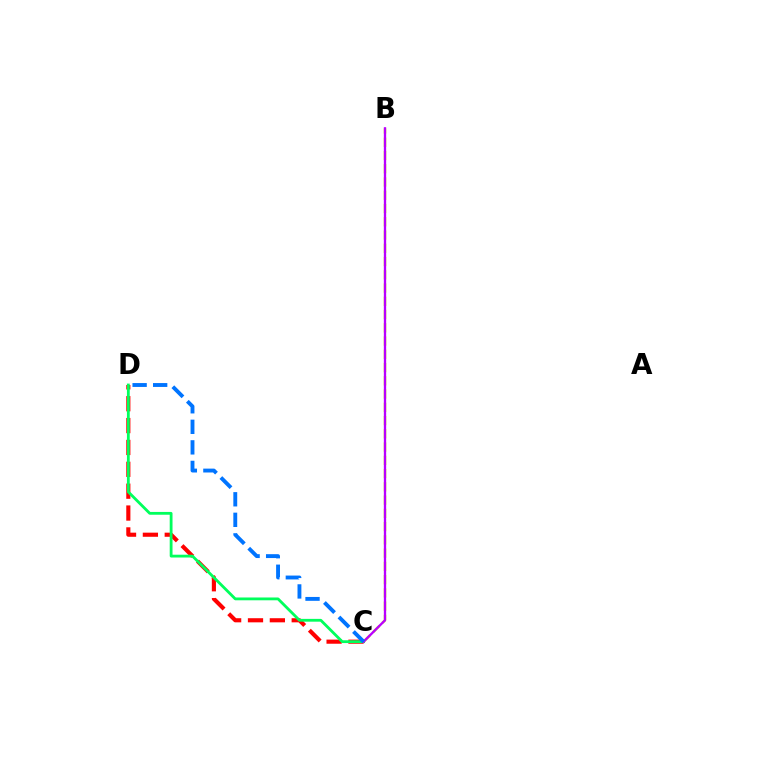{('C', 'D'): [{'color': '#ff0000', 'line_style': 'dashed', 'thickness': 2.97}, {'color': '#00ff5c', 'line_style': 'solid', 'thickness': 2.02}, {'color': '#0074ff', 'line_style': 'dashed', 'thickness': 2.79}], ('B', 'C'): [{'color': '#d1ff00', 'line_style': 'dashed', 'thickness': 1.8}, {'color': '#b900ff', 'line_style': 'solid', 'thickness': 1.67}]}